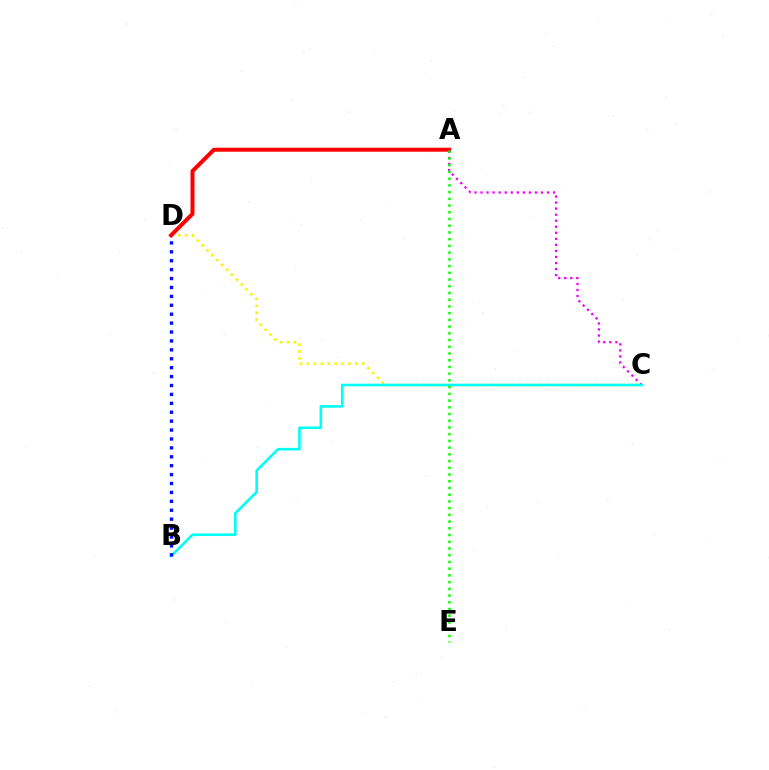{('C', 'D'): [{'color': '#fcf500', 'line_style': 'dotted', 'thickness': 1.87}], ('A', 'D'): [{'color': '#ff0000', 'line_style': 'solid', 'thickness': 2.89}], ('A', 'C'): [{'color': '#ee00ff', 'line_style': 'dotted', 'thickness': 1.64}], ('B', 'C'): [{'color': '#00fff6', 'line_style': 'solid', 'thickness': 1.87}], ('B', 'D'): [{'color': '#0010ff', 'line_style': 'dotted', 'thickness': 2.42}], ('A', 'E'): [{'color': '#08ff00', 'line_style': 'dotted', 'thickness': 1.83}]}